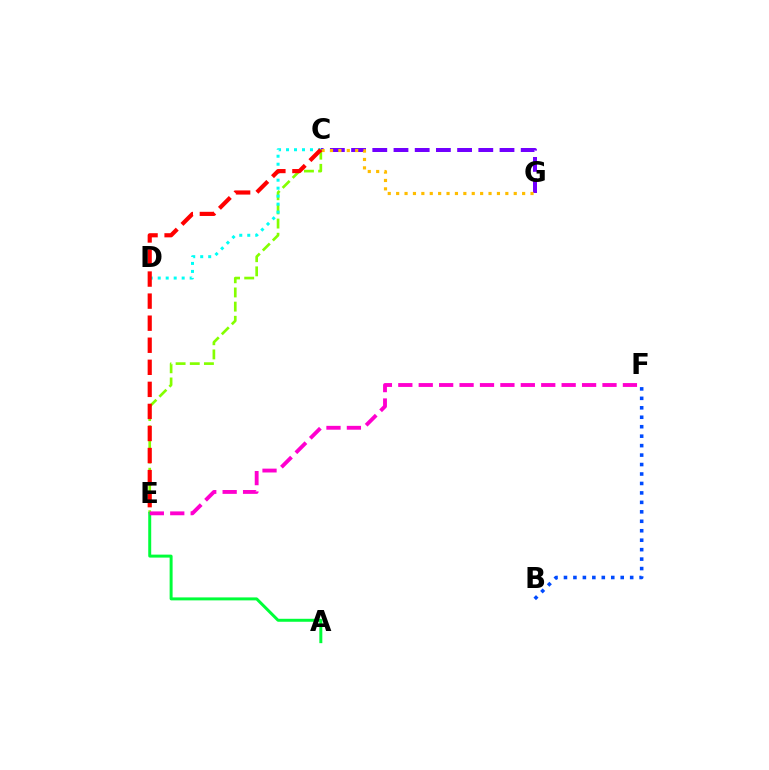{('C', 'E'): [{'color': '#84ff00', 'line_style': 'dashed', 'thickness': 1.92}, {'color': '#ff0000', 'line_style': 'dashed', 'thickness': 3.0}], ('A', 'E'): [{'color': '#00ff39', 'line_style': 'solid', 'thickness': 2.14}], ('E', 'F'): [{'color': '#ff00cf', 'line_style': 'dashed', 'thickness': 2.77}], ('C', 'G'): [{'color': '#7200ff', 'line_style': 'dashed', 'thickness': 2.88}, {'color': '#ffbd00', 'line_style': 'dotted', 'thickness': 2.28}], ('C', 'D'): [{'color': '#00fff6', 'line_style': 'dotted', 'thickness': 2.17}], ('B', 'F'): [{'color': '#004bff', 'line_style': 'dotted', 'thickness': 2.57}]}